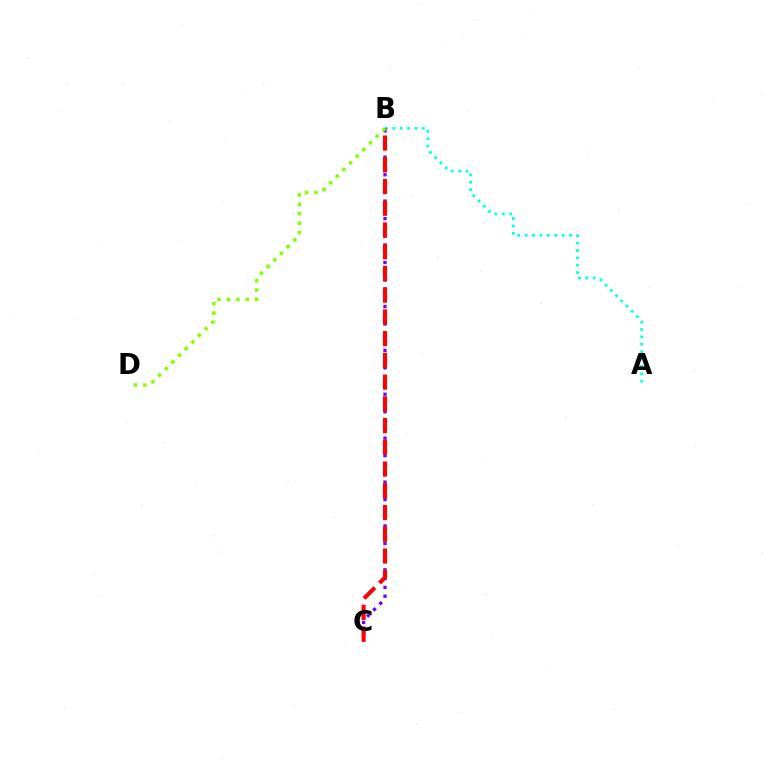{('A', 'B'): [{'color': '#00fff6', 'line_style': 'dotted', 'thickness': 2.01}], ('B', 'C'): [{'color': '#7200ff', 'line_style': 'dotted', 'thickness': 2.39}, {'color': '#ff0000', 'line_style': 'dashed', 'thickness': 2.95}], ('B', 'D'): [{'color': '#84ff00', 'line_style': 'dotted', 'thickness': 2.55}]}